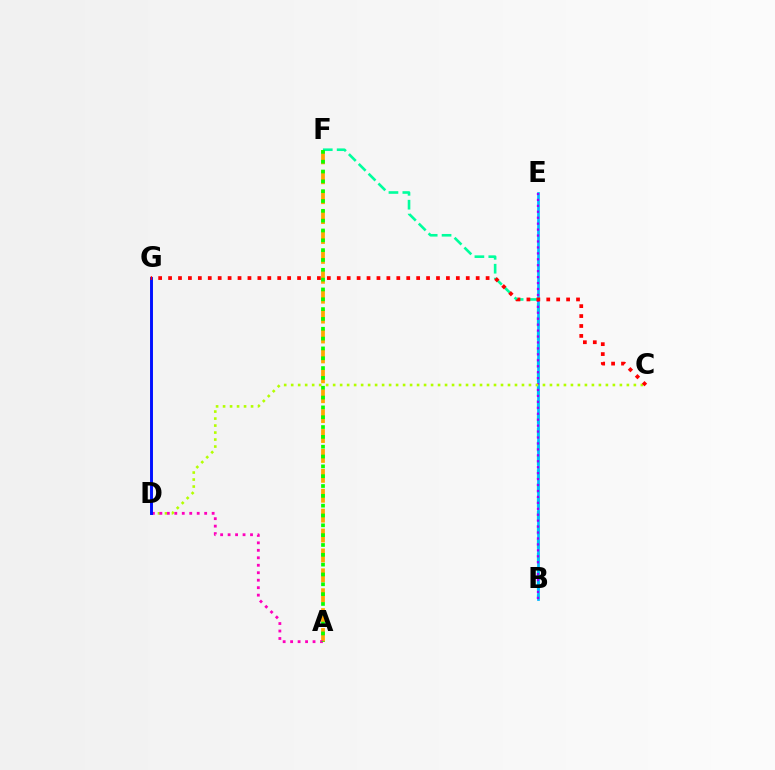{('A', 'F'): [{'color': '#ffa500', 'line_style': 'dashed', 'thickness': 2.7}, {'color': '#08ff00', 'line_style': 'dotted', 'thickness': 2.67}], ('B', 'F'): [{'color': '#00ff9d', 'line_style': 'dashed', 'thickness': 1.89}], ('B', 'E'): [{'color': '#00b5ff', 'line_style': 'solid', 'thickness': 1.95}, {'color': '#9b00ff', 'line_style': 'dotted', 'thickness': 1.61}], ('C', 'D'): [{'color': '#b3ff00', 'line_style': 'dotted', 'thickness': 1.9}], ('A', 'D'): [{'color': '#ff00bd', 'line_style': 'dotted', 'thickness': 2.03}], ('D', 'G'): [{'color': '#0010ff', 'line_style': 'solid', 'thickness': 2.11}], ('C', 'G'): [{'color': '#ff0000', 'line_style': 'dotted', 'thickness': 2.7}]}